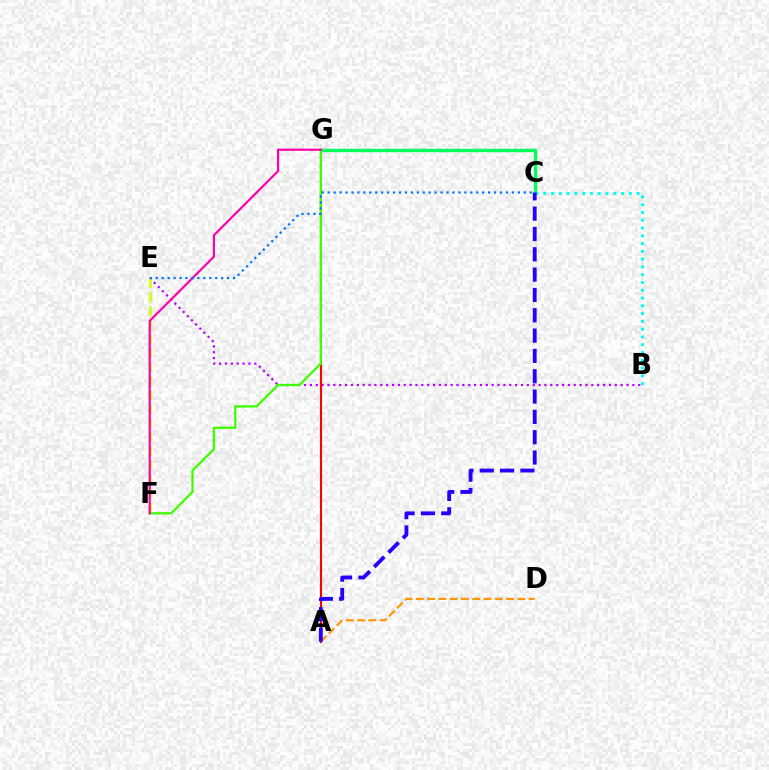{('B', 'E'): [{'color': '#b900ff', 'line_style': 'dotted', 'thickness': 1.59}], ('E', 'F'): [{'color': '#d1ff00', 'line_style': 'dashed', 'thickness': 1.9}], ('A', 'G'): [{'color': '#ff0000', 'line_style': 'solid', 'thickness': 1.5}], ('C', 'G'): [{'color': '#00ff5c', 'line_style': 'solid', 'thickness': 2.43}], ('B', 'C'): [{'color': '#00fff6', 'line_style': 'dotted', 'thickness': 2.11}], ('F', 'G'): [{'color': '#3dff00', 'line_style': 'solid', 'thickness': 1.65}, {'color': '#ff00ac', 'line_style': 'solid', 'thickness': 1.57}], ('A', 'D'): [{'color': '#ff9400', 'line_style': 'dashed', 'thickness': 1.53}], ('A', 'C'): [{'color': '#2500ff', 'line_style': 'dashed', 'thickness': 2.76}], ('C', 'E'): [{'color': '#0074ff', 'line_style': 'dotted', 'thickness': 1.61}]}